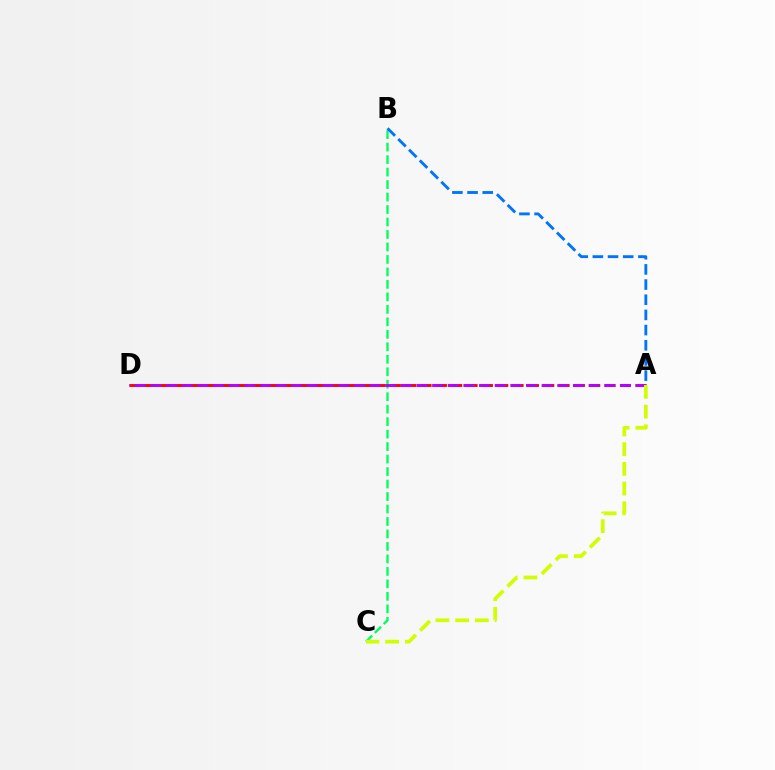{('A', 'D'): [{'color': '#ff0000', 'line_style': 'dashed', 'thickness': 2.08}, {'color': '#b900ff', 'line_style': 'dashed', 'thickness': 2.13}], ('B', 'C'): [{'color': '#00ff5c', 'line_style': 'dashed', 'thickness': 1.7}], ('A', 'C'): [{'color': '#d1ff00', 'line_style': 'dashed', 'thickness': 2.68}], ('A', 'B'): [{'color': '#0074ff', 'line_style': 'dashed', 'thickness': 2.06}]}